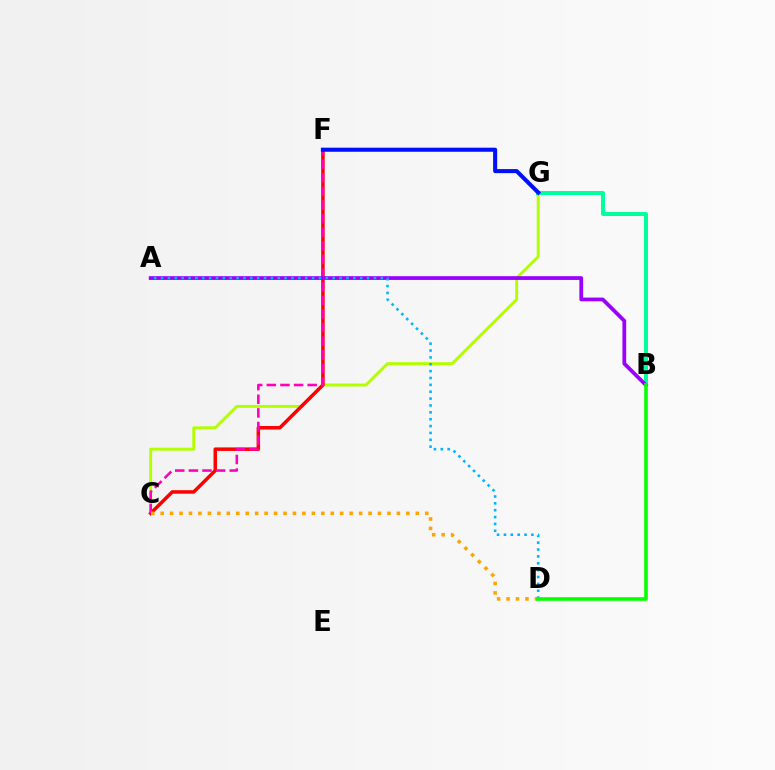{('C', 'G'): [{'color': '#b3ff00', 'line_style': 'solid', 'thickness': 2.1}], ('C', 'F'): [{'color': '#ff0000', 'line_style': 'solid', 'thickness': 2.53}, {'color': '#ff00bd', 'line_style': 'dashed', 'thickness': 1.85}], ('B', 'G'): [{'color': '#00ff9d', 'line_style': 'solid', 'thickness': 2.86}], ('C', 'D'): [{'color': '#ffa500', 'line_style': 'dotted', 'thickness': 2.57}], ('A', 'B'): [{'color': '#9b00ff', 'line_style': 'solid', 'thickness': 2.71}], ('A', 'D'): [{'color': '#00b5ff', 'line_style': 'dotted', 'thickness': 1.87}], ('B', 'D'): [{'color': '#08ff00', 'line_style': 'solid', 'thickness': 2.58}], ('F', 'G'): [{'color': '#0010ff', 'line_style': 'solid', 'thickness': 2.93}]}